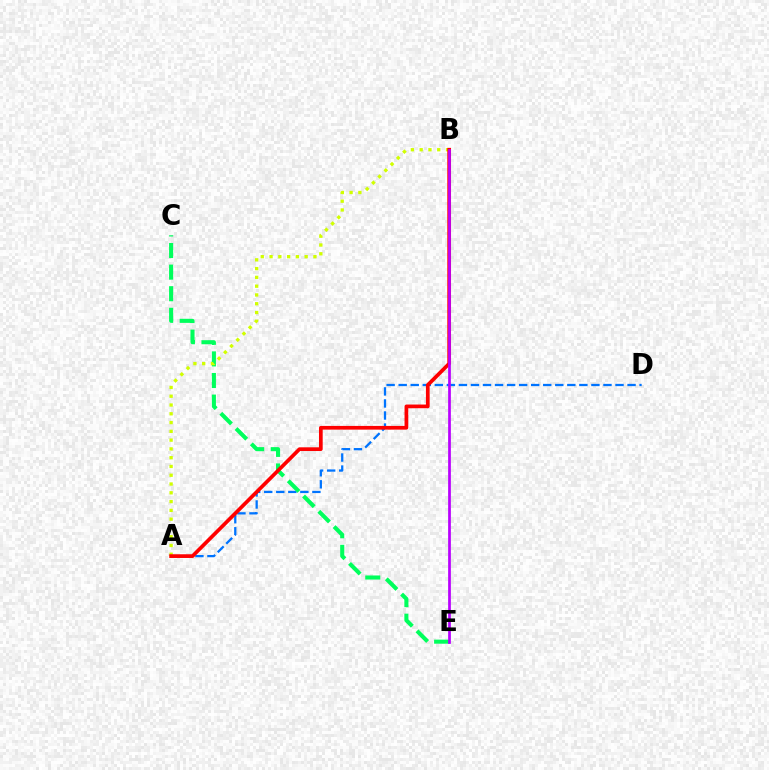{('A', 'D'): [{'color': '#0074ff', 'line_style': 'dashed', 'thickness': 1.64}], ('C', 'E'): [{'color': '#00ff5c', 'line_style': 'dashed', 'thickness': 2.93}], ('A', 'B'): [{'color': '#d1ff00', 'line_style': 'dotted', 'thickness': 2.39}, {'color': '#ff0000', 'line_style': 'solid', 'thickness': 2.67}], ('B', 'E'): [{'color': '#b900ff', 'line_style': 'solid', 'thickness': 1.96}]}